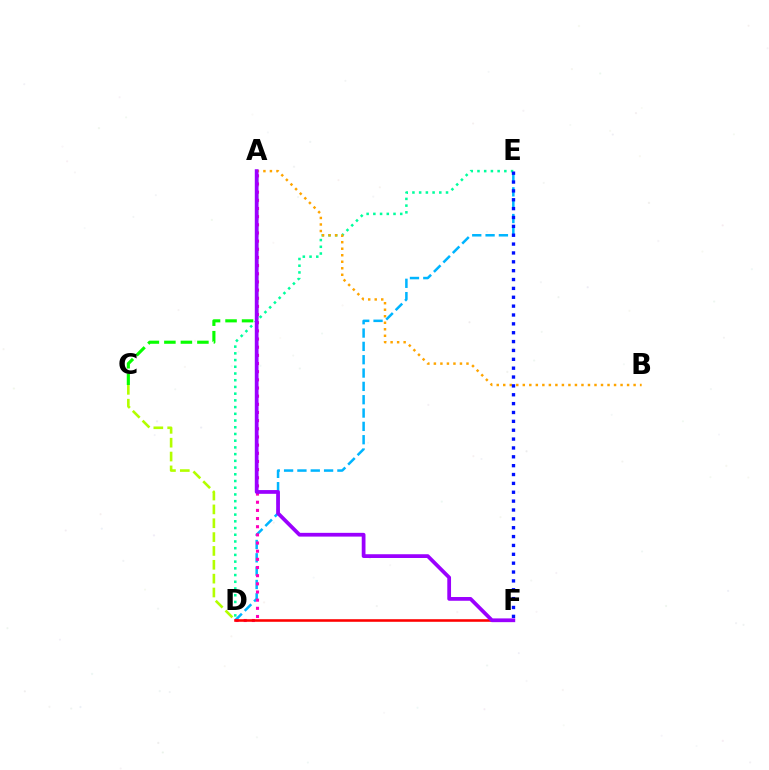{('D', 'E'): [{'color': '#00b5ff', 'line_style': 'dashed', 'thickness': 1.81}, {'color': '#00ff9d', 'line_style': 'dotted', 'thickness': 1.83}], ('A', 'B'): [{'color': '#ffa500', 'line_style': 'dotted', 'thickness': 1.77}], ('A', 'C'): [{'color': '#08ff00', 'line_style': 'dashed', 'thickness': 2.24}], ('A', 'D'): [{'color': '#ff00bd', 'line_style': 'dotted', 'thickness': 2.22}], ('D', 'F'): [{'color': '#ff0000', 'line_style': 'solid', 'thickness': 1.86}], ('A', 'F'): [{'color': '#9b00ff', 'line_style': 'solid', 'thickness': 2.7}], ('C', 'D'): [{'color': '#b3ff00', 'line_style': 'dashed', 'thickness': 1.88}], ('E', 'F'): [{'color': '#0010ff', 'line_style': 'dotted', 'thickness': 2.41}]}